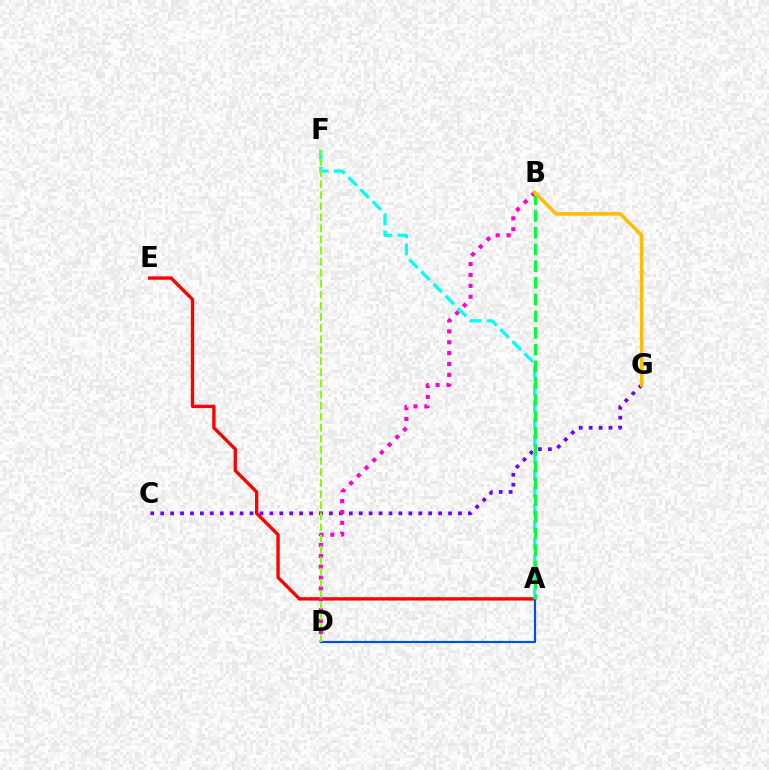{('C', 'G'): [{'color': '#7200ff', 'line_style': 'dotted', 'thickness': 2.7}], ('A', 'E'): [{'color': '#ff0000', 'line_style': 'solid', 'thickness': 2.41}], ('A', 'D'): [{'color': '#004bff', 'line_style': 'solid', 'thickness': 1.56}], ('B', 'D'): [{'color': '#ff00cf', 'line_style': 'dotted', 'thickness': 2.95}], ('A', 'F'): [{'color': '#00fff6', 'line_style': 'dashed', 'thickness': 2.33}], ('A', 'B'): [{'color': '#00ff39', 'line_style': 'dashed', 'thickness': 2.27}], ('D', 'F'): [{'color': '#84ff00', 'line_style': 'dashed', 'thickness': 1.5}], ('B', 'G'): [{'color': '#ffbd00', 'line_style': 'solid', 'thickness': 2.6}]}